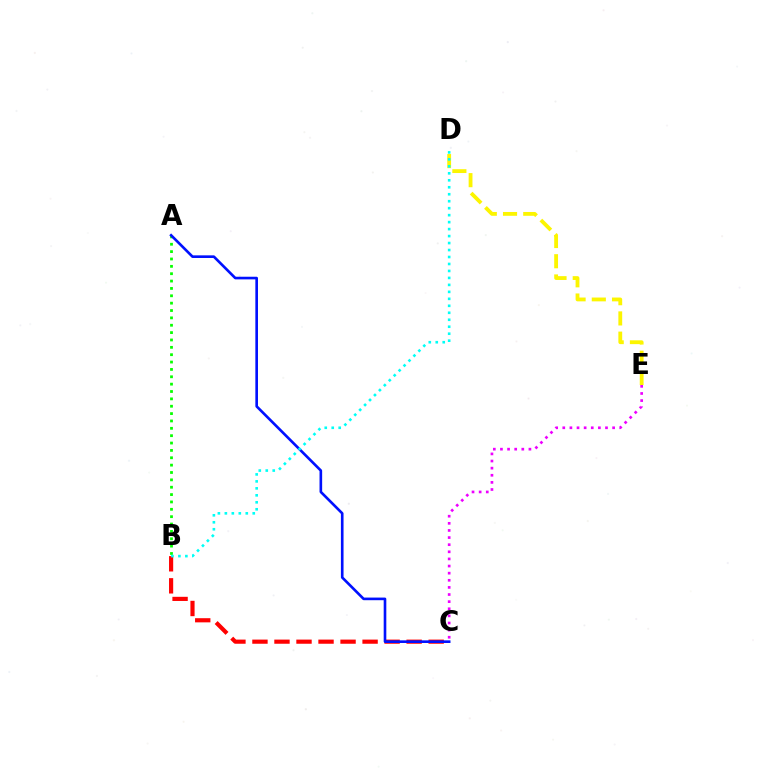{('D', 'E'): [{'color': '#fcf500', 'line_style': 'dashed', 'thickness': 2.75}], ('B', 'C'): [{'color': '#ff0000', 'line_style': 'dashed', 'thickness': 2.99}], ('A', 'B'): [{'color': '#08ff00', 'line_style': 'dotted', 'thickness': 2.0}], ('C', 'E'): [{'color': '#ee00ff', 'line_style': 'dotted', 'thickness': 1.93}], ('A', 'C'): [{'color': '#0010ff', 'line_style': 'solid', 'thickness': 1.9}], ('B', 'D'): [{'color': '#00fff6', 'line_style': 'dotted', 'thickness': 1.89}]}